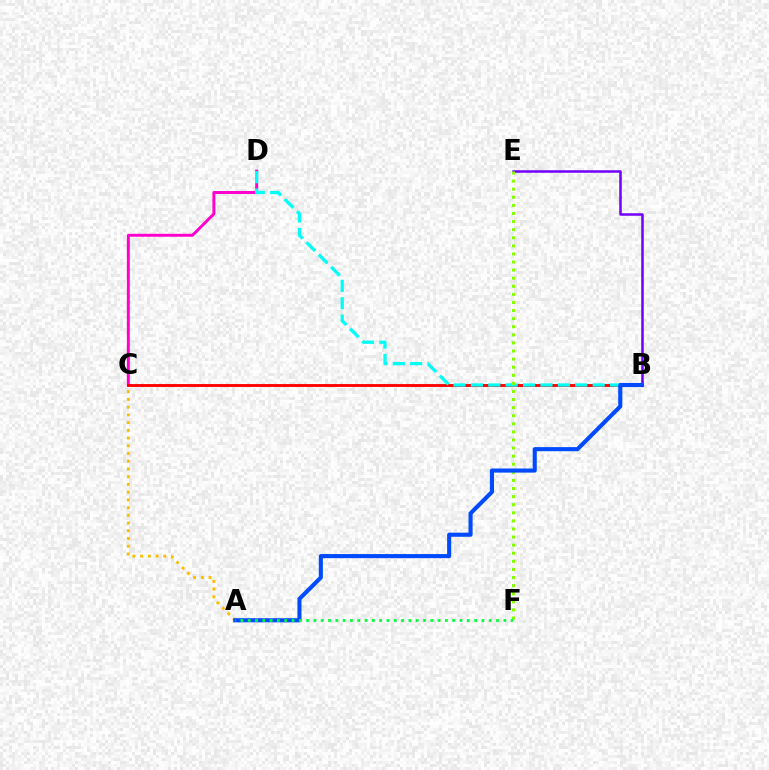{('A', 'C'): [{'color': '#ffbd00', 'line_style': 'dotted', 'thickness': 2.1}], ('C', 'D'): [{'color': '#ff00cf', 'line_style': 'solid', 'thickness': 2.12}], ('B', 'E'): [{'color': '#7200ff', 'line_style': 'solid', 'thickness': 1.81}], ('B', 'C'): [{'color': '#ff0000', 'line_style': 'solid', 'thickness': 2.07}], ('B', 'D'): [{'color': '#00fff6', 'line_style': 'dashed', 'thickness': 2.36}], ('E', 'F'): [{'color': '#84ff00', 'line_style': 'dotted', 'thickness': 2.2}], ('A', 'B'): [{'color': '#004bff', 'line_style': 'solid', 'thickness': 2.95}], ('A', 'F'): [{'color': '#00ff39', 'line_style': 'dotted', 'thickness': 1.98}]}